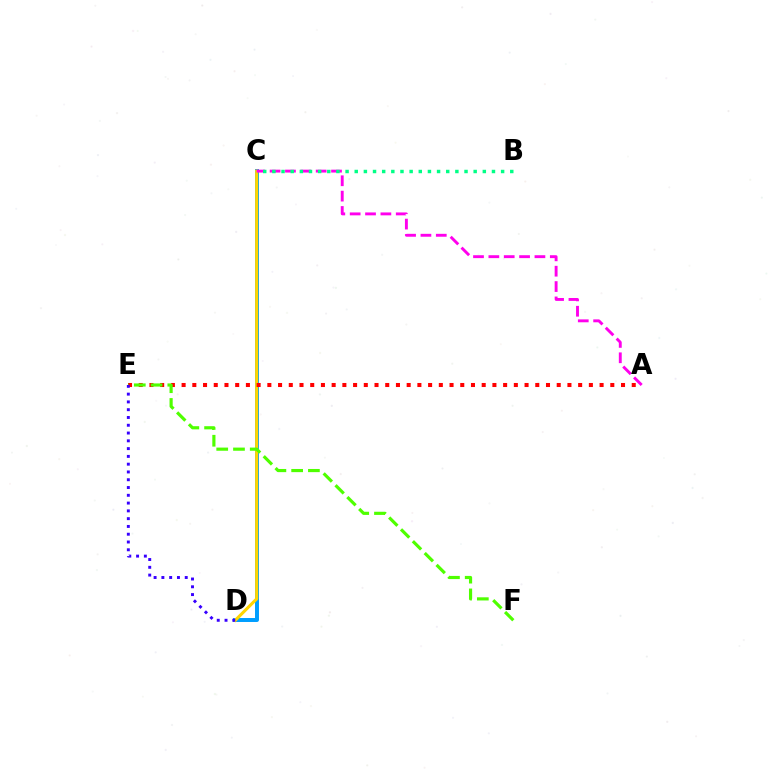{('C', 'D'): [{'color': '#009eff', 'line_style': 'solid', 'thickness': 2.86}, {'color': '#ffd500', 'line_style': 'solid', 'thickness': 2.21}], ('A', 'C'): [{'color': '#ff00ed', 'line_style': 'dashed', 'thickness': 2.09}], ('A', 'E'): [{'color': '#ff0000', 'line_style': 'dotted', 'thickness': 2.91}], ('E', 'F'): [{'color': '#4fff00', 'line_style': 'dashed', 'thickness': 2.28}], ('D', 'E'): [{'color': '#3700ff', 'line_style': 'dotted', 'thickness': 2.11}], ('B', 'C'): [{'color': '#00ff86', 'line_style': 'dotted', 'thickness': 2.49}]}